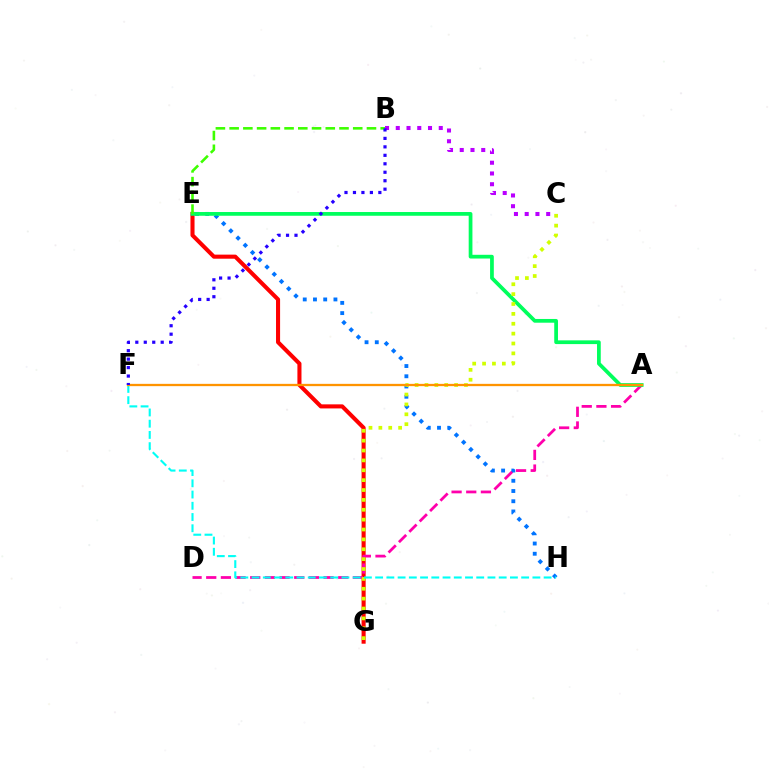{('B', 'C'): [{'color': '#b900ff', 'line_style': 'dotted', 'thickness': 2.92}], ('E', 'H'): [{'color': '#0074ff', 'line_style': 'dotted', 'thickness': 2.78}], ('E', 'G'): [{'color': '#ff0000', 'line_style': 'solid', 'thickness': 2.93}], ('A', 'D'): [{'color': '#ff00ac', 'line_style': 'dashed', 'thickness': 1.99}], ('A', 'E'): [{'color': '#00ff5c', 'line_style': 'solid', 'thickness': 2.69}], ('B', 'E'): [{'color': '#3dff00', 'line_style': 'dashed', 'thickness': 1.87}], ('C', 'G'): [{'color': '#d1ff00', 'line_style': 'dotted', 'thickness': 2.68}], ('F', 'H'): [{'color': '#00fff6', 'line_style': 'dashed', 'thickness': 1.53}], ('A', 'F'): [{'color': '#ff9400', 'line_style': 'solid', 'thickness': 1.65}], ('B', 'F'): [{'color': '#2500ff', 'line_style': 'dotted', 'thickness': 2.3}]}